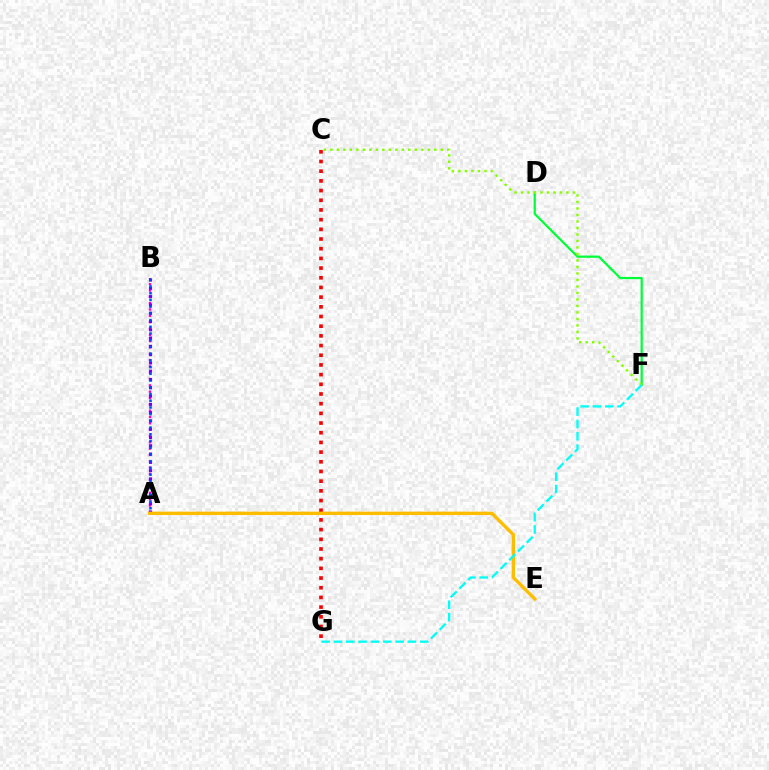{('A', 'B'): [{'color': '#ff00cf', 'line_style': 'dotted', 'thickness': 1.72}, {'color': '#7200ff', 'line_style': 'dotted', 'thickness': 2.25}, {'color': '#004bff', 'line_style': 'dotted', 'thickness': 1.83}], ('D', 'F'): [{'color': '#00ff39', 'line_style': 'solid', 'thickness': 1.61}], ('C', 'F'): [{'color': '#84ff00', 'line_style': 'dotted', 'thickness': 1.77}], ('C', 'G'): [{'color': '#ff0000', 'line_style': 'dotted', 'thickness': 2.63}], ('A', 'E'): [{'color': '#ffbd00', 'line_style': 'solid', 'thickness': 2.43}], ('F', 'G'): [{'color': '#00fff6', 'line_style': 'dashed', 'thickness': 1.67}]}